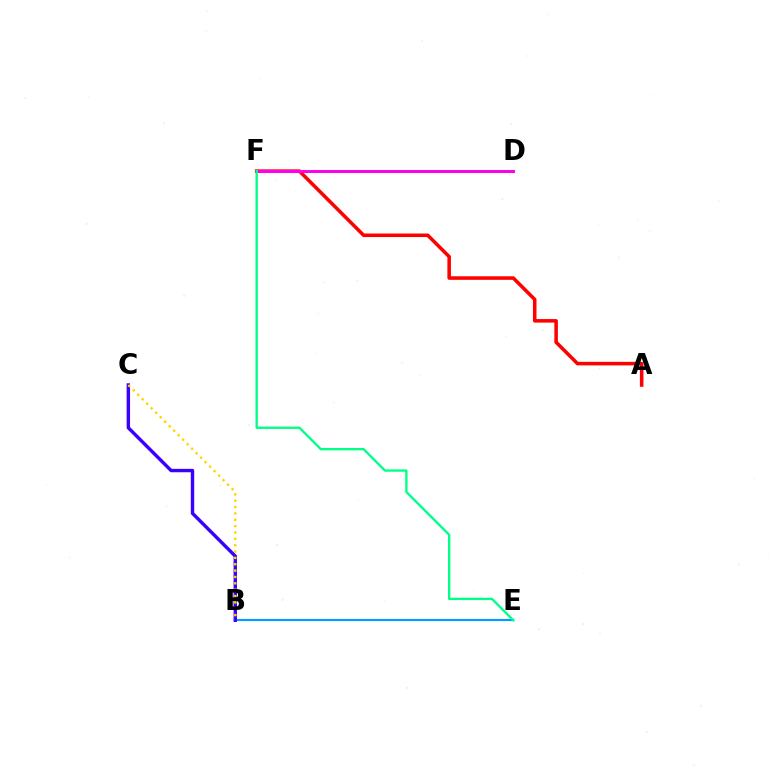{('B', 'E'): [{'color': '#009eff', 'line_style': 'solid', 'thickness': 1.55}], ('B', 'C'): [{'color': '#3700ff', 'line_style': 'solid', 'thickness': 2.45}, {'color': '#ffd500', 'line_style': 'dotted', 'thickness': 1.73}], ('A', 'F'): [{'color': '#ff0000', 'line_style': 'solid', 'thickness': 2.55}], ('D', 'F'): [{'color': '#4fff00', 'line_style': 'dashed', 'thickness': 1.93}, {'color': '#ff00ed', 'line_style': 'solid', 'thickness': 2.14}], ('E', 'F'): [{'color': '#00ff86', 'line_style': 'solid', 'thickness': 1.67}]}